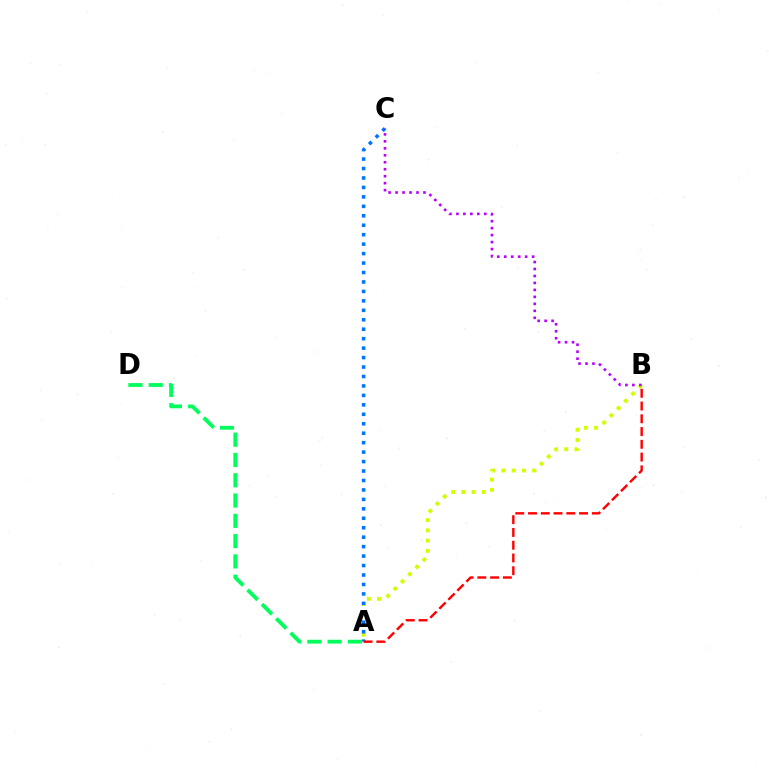{('A', 'B'): [{'color': '#d1ff00', 'line_style': 'dotted', 'thickness': 2.78}, {'color': '#ff0000', 'line_style': 'dashed', 'thickness': 1.73}], ('A', 'C'): [{'color': '#0074ff', 'line_style': 'dotted', 'thickness': 2.57}], ('A', 'D'): [{'color': '#00ff5c', 'line_style': 'dashed', 'thickness': 2.76}], ('B', 'C'): [{'color': '#b900ff', 'line_style': 'dotted', 'thickness': 1.89}]}